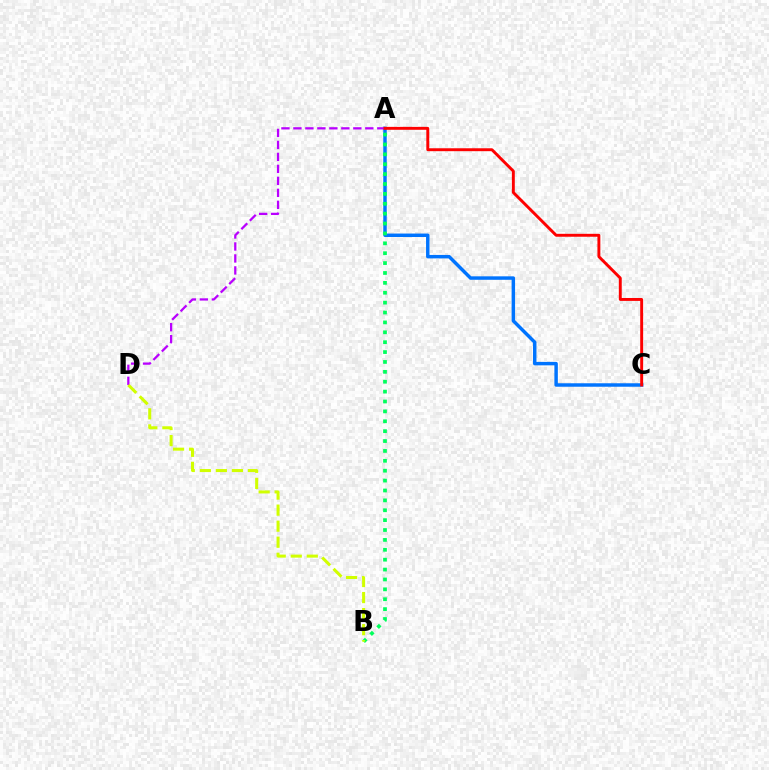{('A', 'C'): [{'color': '#0074ff', 'line_style': 'solid', 'thickness': 2.49}, {'color': '#ff0000', 'line_style': 'solid', 'thickness': 2.1}], ('A', 'D'): [{'color': '#b900ff', 'line_style': 'dashed', 'thickness': 1.63}], ('A', 'B'): [{'color': '#00ff5c', 'line_style': 'dotted', 'thickness': 2.69}], ('B', 'D'): [{'color': '#d1ff00', 'line_style': 'dashed', 'thickness': 2.18}]}